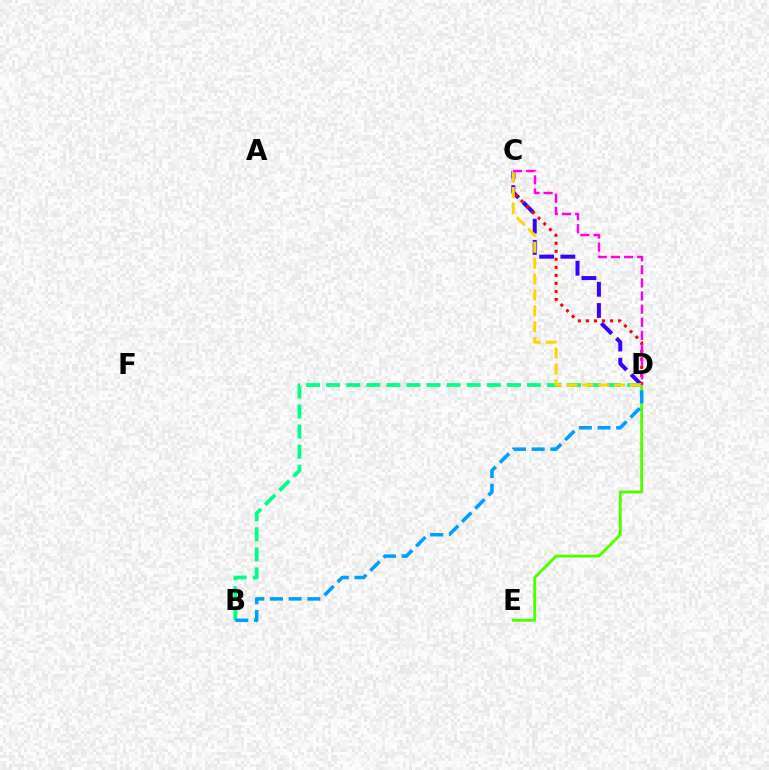{('D', 'E'): [{'color': '#4fff00', 'line_style': 'solid', 'thickness': 2.09}], ('C', 'D'): [{'color': '#3700ff', 'line_style': 'dashed', 'thickness': 2.88}, {'color': '#ff0000', 'line_style': 'dotted', 'thickness': 2.18}, {'color': '#ffd500', 'line_style': 'dashed', 'thickness': 2.16}, {'color': '#ff00ed', 'line_style': 'dashed', 'thickness': 1.78}], ('B', 'D'): [{'color': '#00ff86', 'line_style': 'dashed', 'thickness': 2.73}, {'color': '#009eff', 'line_style': 'dashed', 'thickness': 2.54}]}